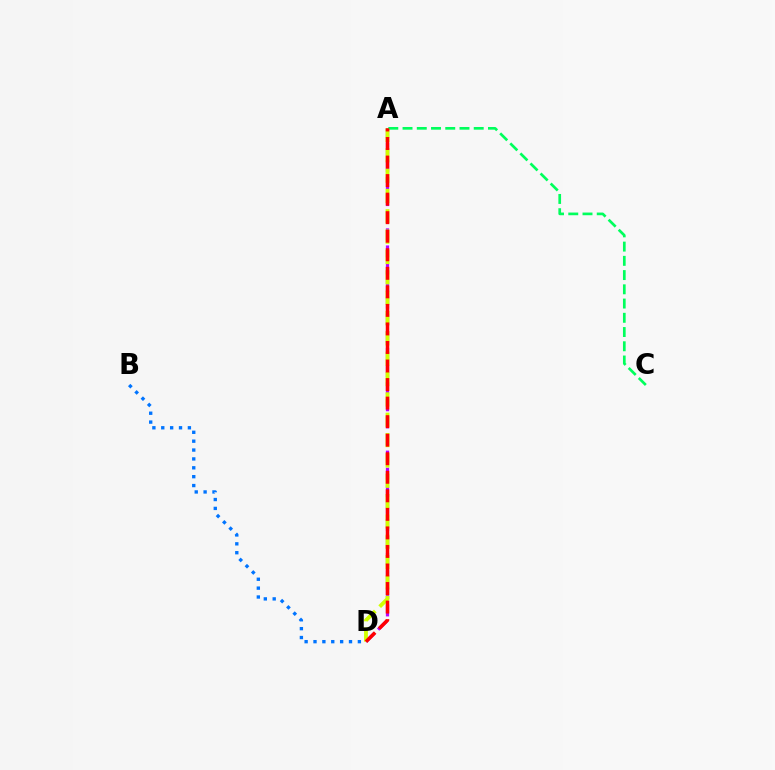{('A', 'D'): [{'color': '#b900ff', 'line_style': 'dashed', 'thickness': 2.32}, {'color': '#d1ff00', 'line_style': 'dashed', 'thickness': 2.76}, {'color': '#ff0000', 'line_style': 'dashed', 'thickness': 2.52}], ('B', 'D'): [{'color': '#0074ff', 'line_style': 'dotted', 'thickness': 2.41}], ('A', 'C'): [{'color': '#00ff5c', 'line_style': 'dashed', 'thickness': 1.93}]}